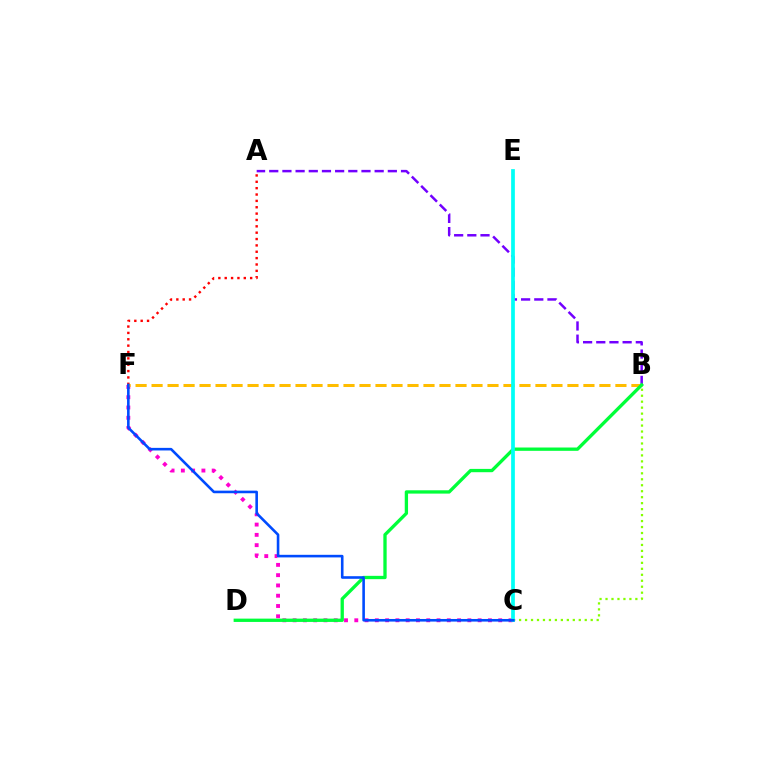{('B', 'C'): [{'color': '#84ff00', 'line_style': 'dotted', 'thickness': 1.62}], ('A', 'F'): [{'color': '#ff0000', 'line_style': 'dotted', 'thickness': 1.73}], ('A', 'B'): [{'color': '#7200ff', 'line_style': 'dashed', 'thickness': 1.79}], ('C', 'F'): [{'color': '#ff00cf', 'line_style': 'dotted', 'thickness': 2.79}, {'color': '#004bff', 'line_style': 'solid', 'thickness': 1.87}], ('B', 'F'): [{'color': '#ffbd00', 'line_style': 'dashed', 'thickness': 2.17}], ('B', 'D'): [{'color': '#00ff39', 'line_style': 'solid', 'thickness': 2.39}], ('C', 'E'): [{'color': '#00fff6', 'line_style': 'solid', 'thickness': 2.69}]}